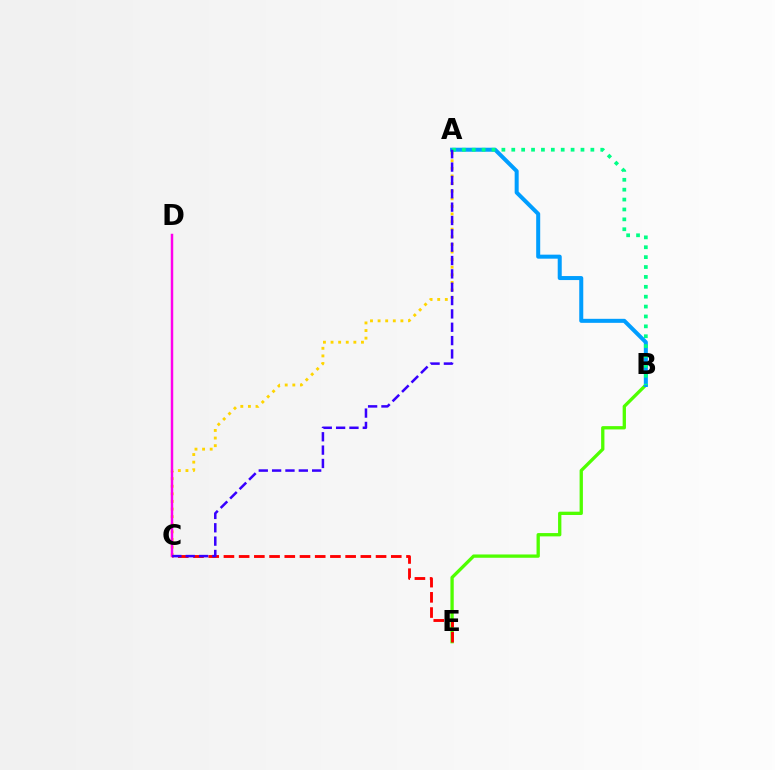{('B', 'E'): [{'color': '#4fff00', 'line_style': 'solid', 'thickness': 2.38}], ('A', 'B'): [{'color': '#009eff', 'line_style': 'solid', 'thickness': 2.89}, {'color': '#00ff86', 'line_style': 'dotted', 'thickness': 2.69}], ('A', 'C'): [{'color': '#ffd500', 'line_style': 'dotted', 'thickness': 2.07}, {'color': '#3700ff', 'line_style': 'dashed', 'thickness': 1.81}], ('C', 'D'): [{'color': '#ff00ed', 'line_style': 'solid', 'thickness': 1.78}], ('C', 'E'): [{'color': '#ff0000', 'line_style': 'dashed', 'thickness': 2.07}]}